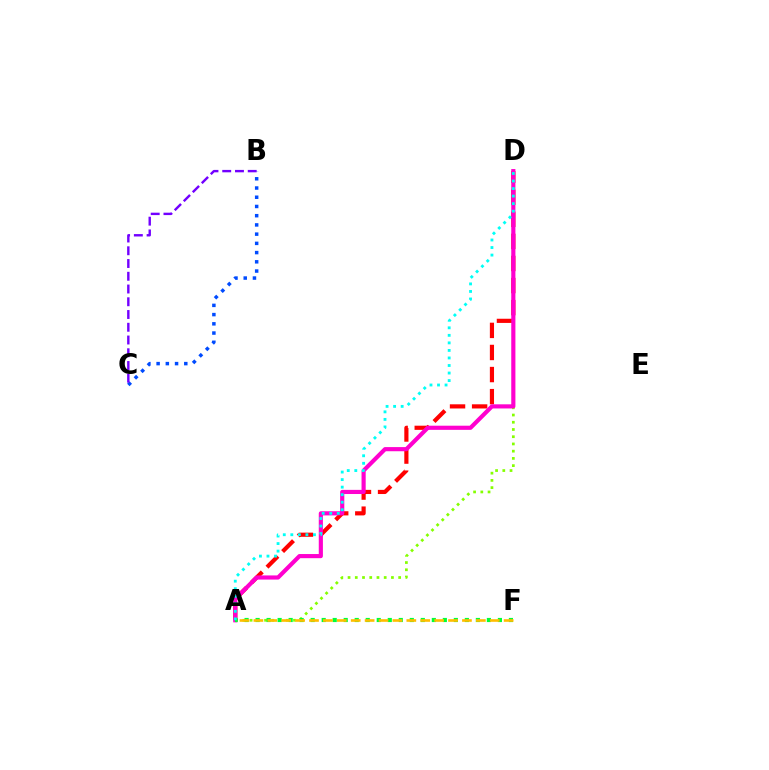{('A', 'D'): [{'color': '#84ff00', 'line_style': 'dotted', 'thickness': 1.96}, {'color': '#ff0000', 'line_style': 'dashed', 'thickness': 3.0}, {'color': '#ff00cf', 'line_style': 'solid', 'thickness': 2.99}, {'color': '#00fff6', 'line_style': 'dotted', 'thickness': 2.05}], ('A', 'F'): [{'color': '#00ff39', 'line_style': 'dotted', 'thickness': 2.99}, {'color': '#ffbd00', 'line_style': 'dashed', 'thickness': 1.89}], ('B', 'C'): [{'color': '#004bff', 'line_style': 'dotted', 'thickness': 2.51}, {'color': '#7200ff', 'line_style': 'dashed', 'thickness': 1.73}]}